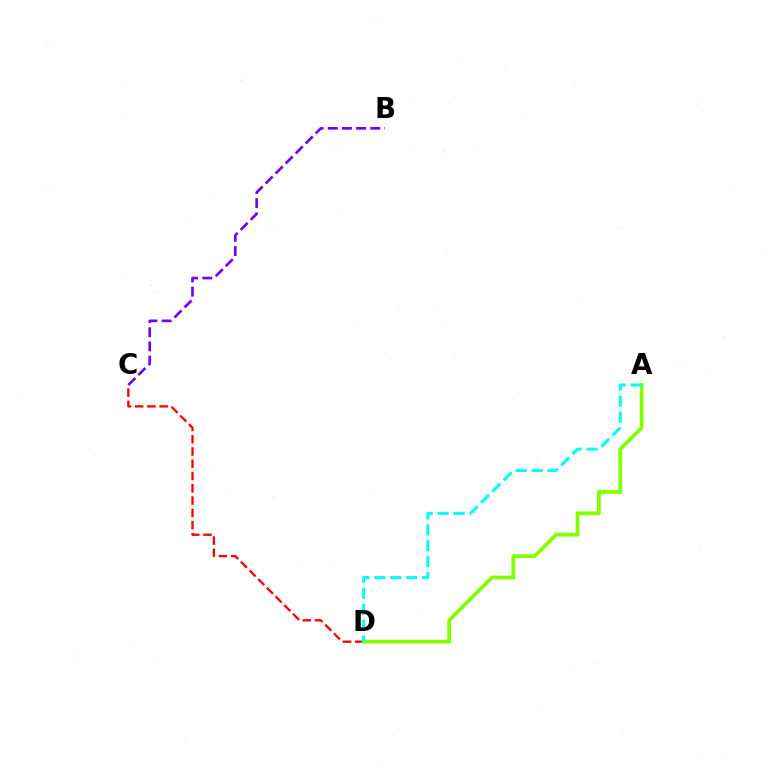{('B', 'C'): [{'color': '#7200ff', 'line_style': 'dashed', 'thickness': 1.93}], ('C', 'D'): [{'color': '#ff0000', 'line_style': 'dashed', 'thickness': 1.67}], ('A', 'D'): [{'color': '#84ff00', 'line_style': 'solid', 'thickness': 2.71}, {'color': '#00fff6', 'line_style': 'dashed', 'thickness': 2.17}]}